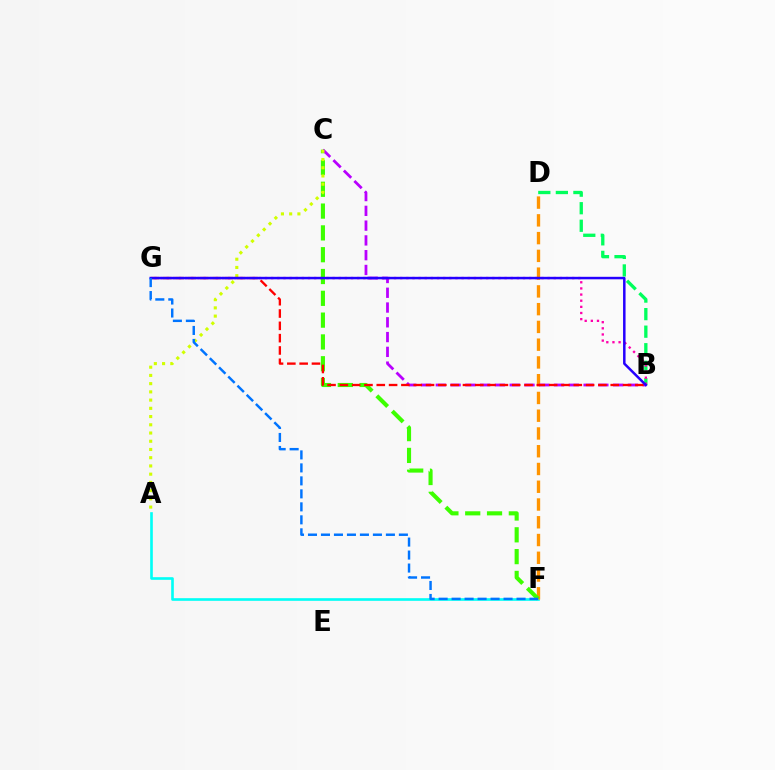{('A', 'F'): [{'color': '#00fff6', 'line_style': 'solid', 'thickness': 1.9}], ('D', 'F'): [{'color': '#ff9400', 'line_style': 'dashed', 'thickness': 2.41}], ('C', 'F'): [{'color': '#3dff00', 'line_style': 'dashed', 'thickness': 2.96}], ('B', 'C'): [{'color': '#b900ff', 'line_style': 'dashed', 'thickness': 2.01}], ('B', 'D'): [{'color': '#00ff5c', 'line_style': 'dashed', 'thickness': 2.38}], ('A', 'C'): [{'color': '#d1ff00', 'line_style': 'dotted', 'thickness': 2.24}], ('B', 'G'): [{'color': '#ff0000', 'line_style': 'dashed', 'thickness': 1.67}, {'color': '#ff00ac', 'line_style': 'dotted', 'thickness': 1.67}, {'color': '#2500ff', 'line_style': 'solid', 'thickness': 1.8}], ('F', 'G'): [{'color': '#0074ff', 'line_style': 'dashed', 'thickness': 1.76}]}